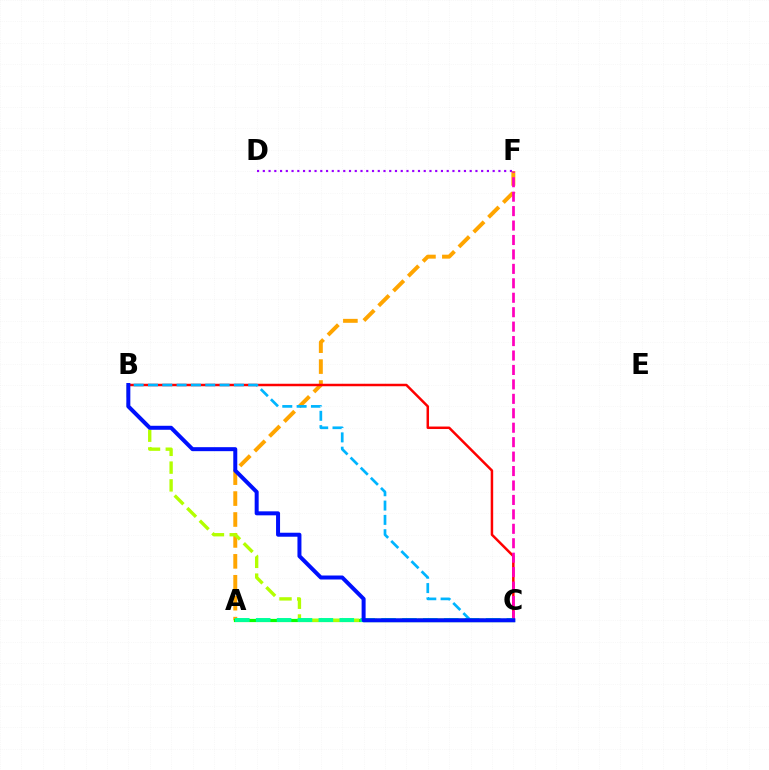{('A', 'F'): [{'color': '#ffa500', 'line_style': 'dashed', 'thickness': 2.84}], ('D', 'F'): [{'color': '#9b00ff', 'line_style': 'dotted', 'thickness': 1.56}], ('A', 'C'): [{'color': '#08ff00', 'line_style': 'solid', 'thickness': 2.31}, {'color': '#00ff9d', 'line_style': 'dashed', 'thickness': 2.84}], ('B', 'C'): [{'color': '#b3ff00', 'line_style': 'dashed', 'thickness': 2.41}, {'color': '#ff0000', 'line_style': 'solid', 'thickness': 1.79}, {'color': '#00b5ff', 'line_style': 'dashed', 'thickness': 1.95}, {'color': '#0010ff', 'line_style': 'solid', 'thickness': 2.88}], ('C', 'F'): [{'color': '#ff00bd', 'line_style': 'dashed', 'thickness': 1.96}]}